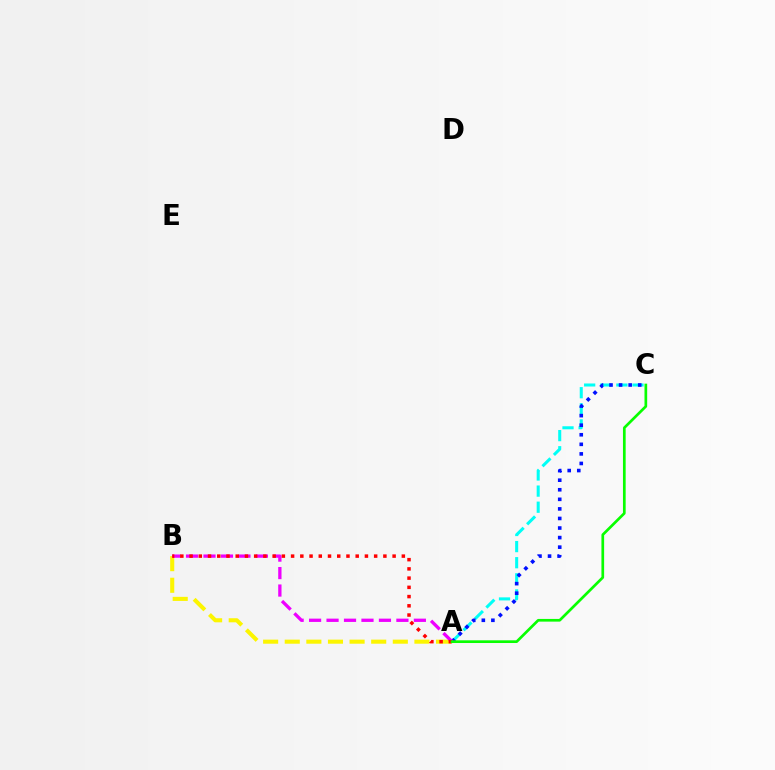{('A', 'B'): [{'color': '#fcf500', 'line_style': 'dashed', 'thickness': 2.94}, {'color': '#ee00ff', 'line_style': 'dashed', 'thickness': 2.37}, {'color': '#ff0000', 'line_style': 'dotted', 'thickness': 2.51}], ('A', 'C'): [{'color': '#00fff6', 'line_style': 'dashed', 'thickness': 2.19}, {'color': '#0010ff', 'line_style': 'dotted', 'thickness': 2.6}, {'color': '#08ff00', 'line_style': 'solid', 'thickness': 1.94}]}